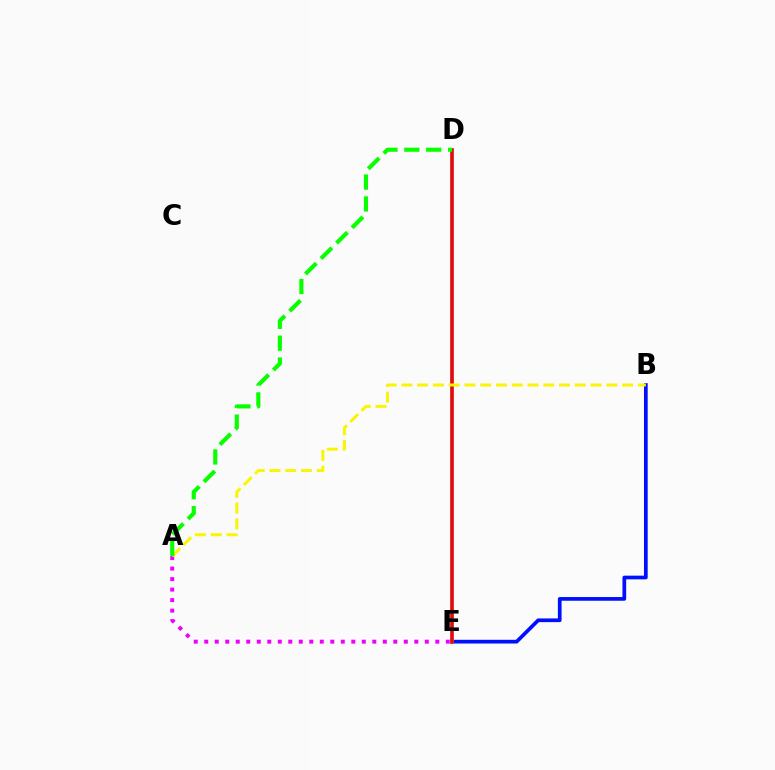{('A', 'E'): [{'color': '#ee00ff', 'line_style': 'dotted', 'thickness': 2.85}], ('B', 'E'): [{'color': '#0010ff', 'line_style': 'solid', 'thickness': 2.67}], ('D', 'E'): [{'color': '#00fff6', 'line_style': 'solid', 'thickness': 2.72}, {'color': '#ff0000', 'line_style': 'solid', 'thickness': 2.52}], ('A', 'B'): [{'color': '#fcf500', 'line_style': 'dashed', 'thickness': 2.14}], ('A', 'D'): [{'color': '#08ff00', 'line_style': 'dashed', 'thickness': 2.97}]}